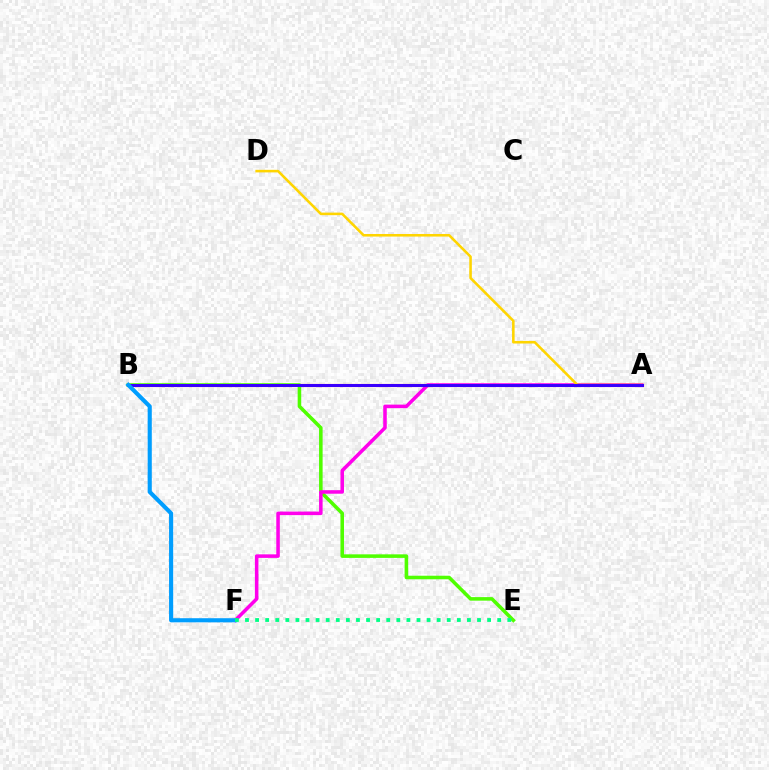{('A', 'B'): [{'color': '#ff0000', 'line_style': 'solid', 'thickness': 2.24}, {'color': '#3700ff', 'line_style': 'solid', 'thickness': 2.14}], ('B', 'E'): [{'color': '#4fff00', 'line_style': 'solid', 'thickness': 2.56}], ('A', 'F'): [{'color': '#ff00ed', 'line_style': 'solid', 'thickness': 2.55}], ('A', 'D'): [{'color': '#ffd500', 'line_style': 'solid', 'thickness': 1.85}], ('B', 'F'): [{'color': '#009eff', 'line_style': 'solid', 'thickness': 2.97}], ('E', 'F'): [{'color': '#00ff86', 'line_style': 'dotted', 'thickness': 2.74}]}